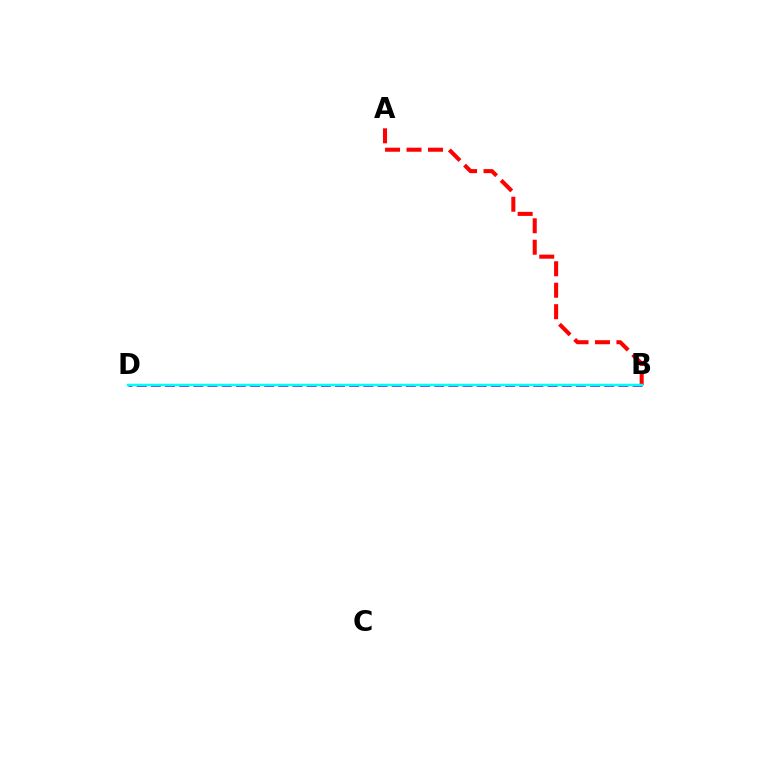{('B', 'D'): [{'color': '#84ff00', 'line_style': 'dotted', 'thickness': 1.64}, {'color': '#7200ff', 'line_style': 'dashed', 'thickness': 1.92}, {'color': '#00fff6', 'line_style': 'solid', 'thickness': 1.79}], ('A', 'B'): [{'color': '#ff0000', 'line_style': 'dashed', 'thickness': 2.92}]}